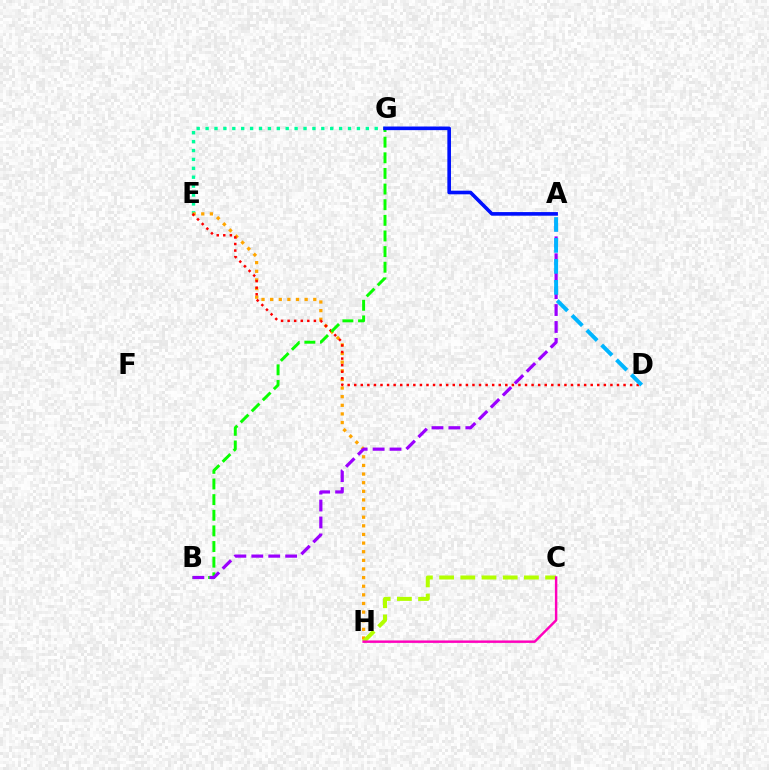{('E', 'G'): [{'color': '#00ff9d', 'line_style': 'dotted', 'thickness': 2.42}], ('E', 'H'): [{'color': '#ffa500', 'line_style': 'dotted', 'thickness': 2.34}], ('C', 'H'): [{'color': '#b3ff00', 'line_style': 'dashed', 'thickness': 2.88}, {'color': '#ff00bd', 'line_style': 'solid', 'thickness': 1.76}], ('D', 'E'): [{'color': '#ff0000', 'line_style': 'dotted', 'thickness': 1.78}], ('B', 'G'): [{'color': '#08ff00', 'line_style': 'dashed', 'thickness': 2.12}], ('A', 'B'): [{'color': '#9b00ff', 'line_style': 'dashed', 'thickness': 2.3}], ('A', 'D'): [{'color': '#00b5ff', 'line_style': 'dashed', 'thickness': 2.85}], ('A', 'G'): [{'color': '#0010ff', 'line_style': 'solid', 'thickness': 2.61}]}